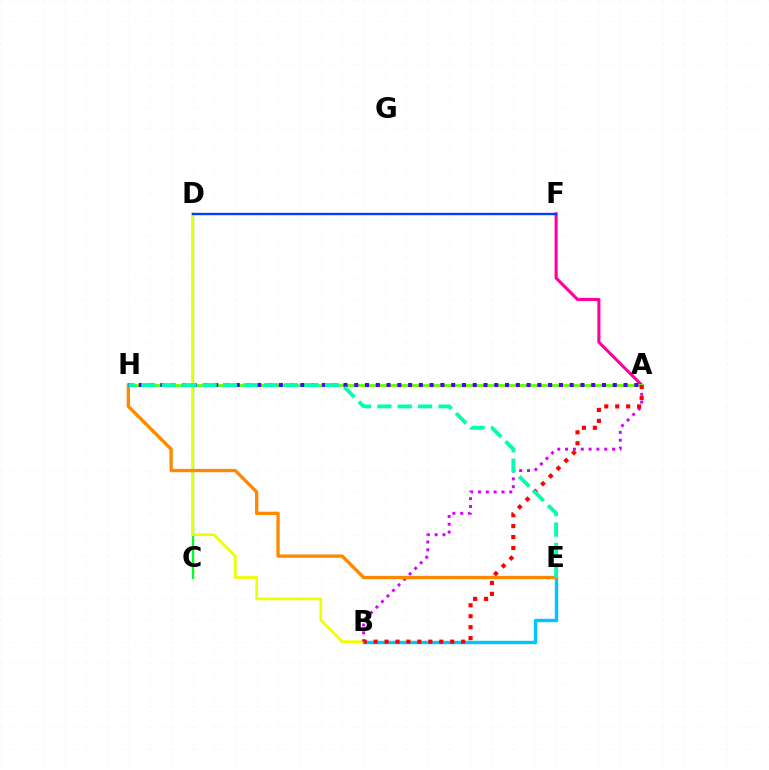{('A', 'F'): [{'color': '#ff00a0', 'line_style': 'solid', 'thickness': 2.21}], ('B', 'E'): [{'color': '#00c7ff', 'line_style': 'solid', 'thickness': 2.46}], ('A', 'H'): [{'color': '#66ff00', 'line_style': 'solid', 'thickness': 2.02}, {'color': '#4f00ff', 'line_style': 'dotted', 'thickness': 2.93}], ('C', 'D'): [{'color': '#00ff27', 'line_style': 'solid', 'thickness': 1.67}], ('B', 'D'): [{'color': '#eeff00', 'line_style': 'solid', 'thickness': 1.97}], ('A', 'B'): [{'color': '#d600ff', 'line_style': 'dotted', 'thickness': 2.13}, {'color': '#ff0000', 'line_style': 'dotted', 'thickness': 2.97}], ('E', 'H'): [{'color': '#ff8800', 'line_style': 'solid', 'thickness': 2.39}, {'color': '#00ffaf', 'line_style': 'dashed', 'thickness': 2.77}], ('D', 'F'): [{'color': '#003fff', 'line_style': 'solid', 'thickness': 1.71}]}